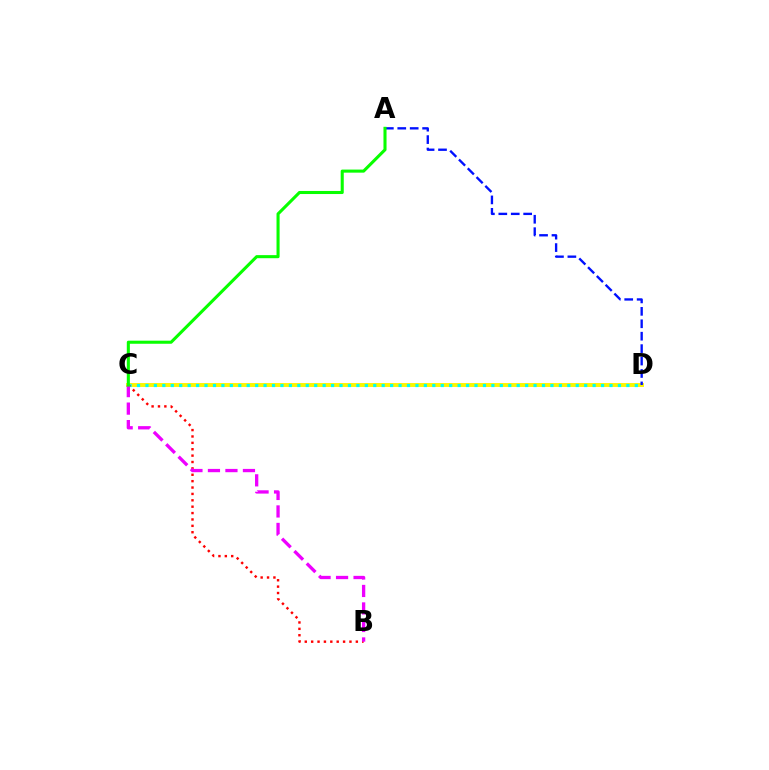{('C', 'D'): [{'color': '#fcf500', 'line_style': 'solid', 'thickness': 2.82}, {'color': '#00fff6', 'line_style': 'dotted', 'thickness': 2.29}], ('A', 'D'): [{'color': '#0010ff', 'line_style': 'dashed', 'thickness': 1.69}], ('B', 'C'): [{'color': '#ff0000', 'line_style': 'dotted', 'thickness': 1.73}, {'color': '#ee00ff', 'line_style': 'dashed', 'thickness': 2.38}], ('A', 'C'): [{'color': '#08ff00', 'line_style': 'solid', 'thickness': 2.21}]}